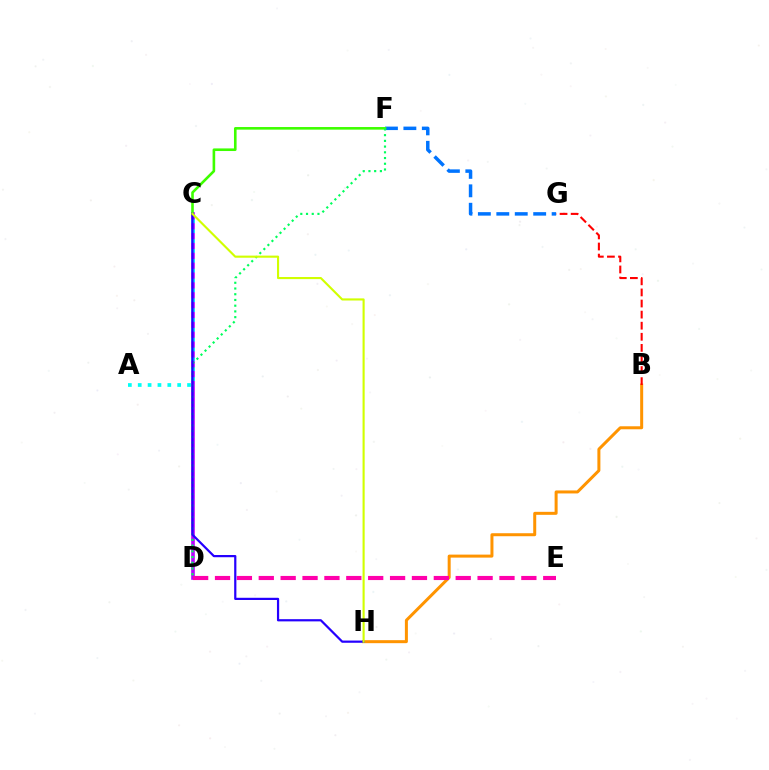{('F', 'G'): [{'color': '#0074ff', 'line_style': 'dashed', 'thickness': 2.5}], ('C', 'D'): [{'color': '#b900ff', 'line_style': 'solid', 'thickness': 2.6}], ('B', 'H'): [{'color': '#ff9400', 'line_style': 'solid', 'thickness': 2.16}], ('A', 'C'): [{'color': '#00fff6', 'line_style': 'dotted', 'thickness': 2.68}], ('D', 'E'): [{'color': '#ff00ac', 'line_style': 'dashed', 'thickness': 2.97}], ('C', 'F'): [{'color': '#3dff00', 'line_style': 'solid', 'thickness': 1.88}], ('B', 'G'): [{'color': '#ff0000', 'line_style': 'dashed', 'thickness': 1.51}], ('D', 'F'): [{'color': '#00ff5c', 'line_style': 'dotted', 'thickness': 1.56}], ('C', 'H'): [{'color': '#2500ff', 'line_style': 'solid', 'thickness': 1.59}, {'color': '#d1ff00', 'line_style': 'solid', 'thickness': 1.53}]}